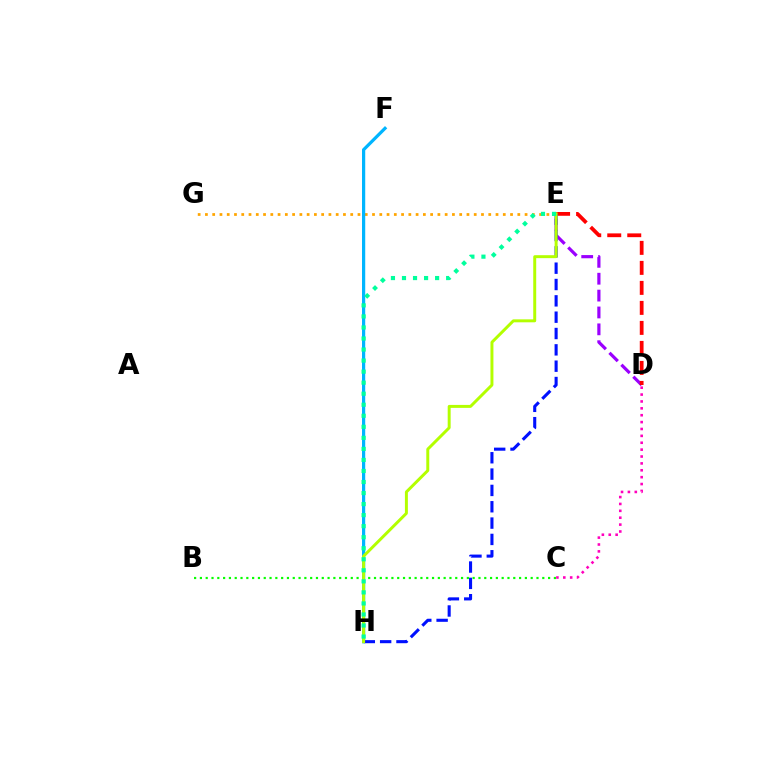{('C', 'D'): [{'color': '#ff00bd', 'line_style': 'dotted', 'thickness': 1.87}], ('B', 'C'): [{'color': '#08ff00', 'line_style': 'dotted', 'thickness': 1.58}], ('D', 'E'): [{'color': '#9b00ff', 'line_style': 'dashed', 'thickness': 2.29}, {'color': '#ff0000', 'line_style': 'dashed', 'thickness': 2.72}], ('E', 'G'): [{'color': '#ffa500', 'line_style': 'dotted', 'thickness': 1.97}], ('F', 'H'): [{'color': '#00b5ff', 'line_style': 'solid', 'thickness': 2.32}], ('E', 'H'): [{'color': '#0010ff', 'line_style': 'dashed', 'thickness': 2.22}, {'color': '#b3ff00', 'line_style': 'solid', 'thickness': 2.13}, {'color': '#00ff9d', 'line_style': 'dotted', 'thickness': 3.0}]}